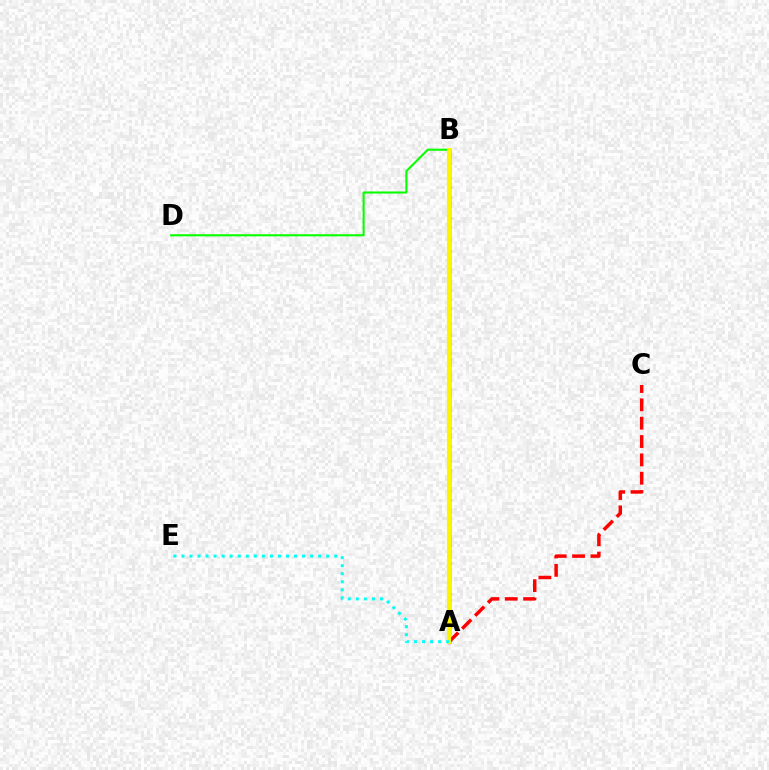{('B', 'D'): [{'color': '#08ff00', 'line_style': 'solid', 'thickness': 1.5}], ('A', 'B'): [{'color': '#0010ff', 'line_style': 'dotted', 'thickness': 1.71}, {'color': '#ee00ff', 'line_style': 'solid', 'thickness': 2.49}, {'color': '#fcf500', 'line_style': 'solid', 'thickness': 2.99}], ('A', 'C'): [{'color': '#ff0000', 'line_style': 'dashed', 'thickness': 2.49}], ('A', 'E'): [{'color': '#00fff6', 'line_style': 'dotted', 'thickness': 2.18}]}